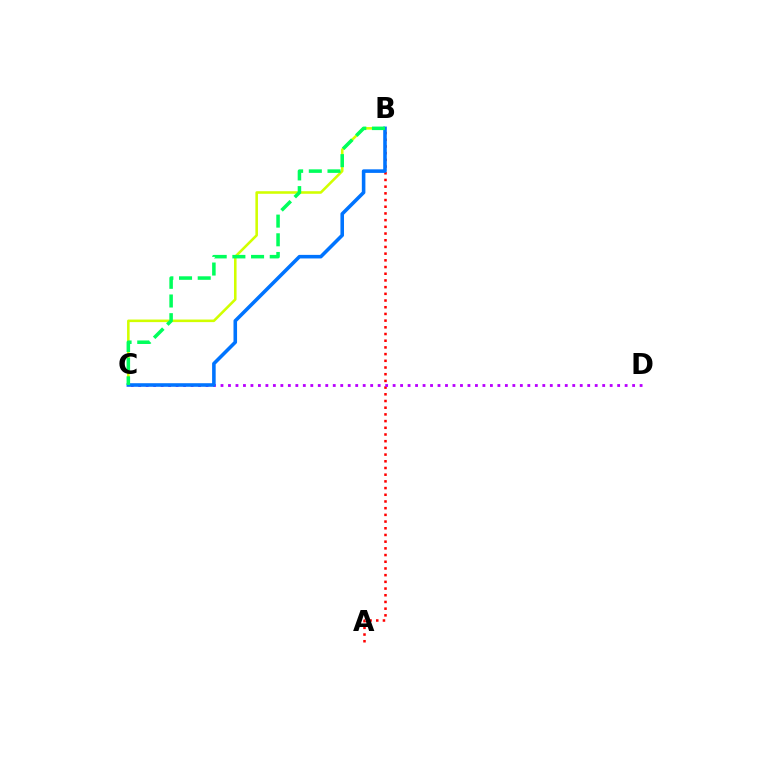{('B', 'C'): [{'color': '#d1ff00', 'line_style': 'solid', 'thickness': 1.85}, {'color': '#0074ff', 'line_style': 'solid', 'thickness': 2.57}, {'color': '#00ff5c', 'line_style': 'dashed', 'thickness': 2.54}], ('A', 'B'): [{'color': '#ff0000', 'line_style': 'dotted', 'thickness': 1.82}], ('C', 'D'): [{'color': '#b900ff', 'line_style': 'dotted', 'thickness': 2.03}]}